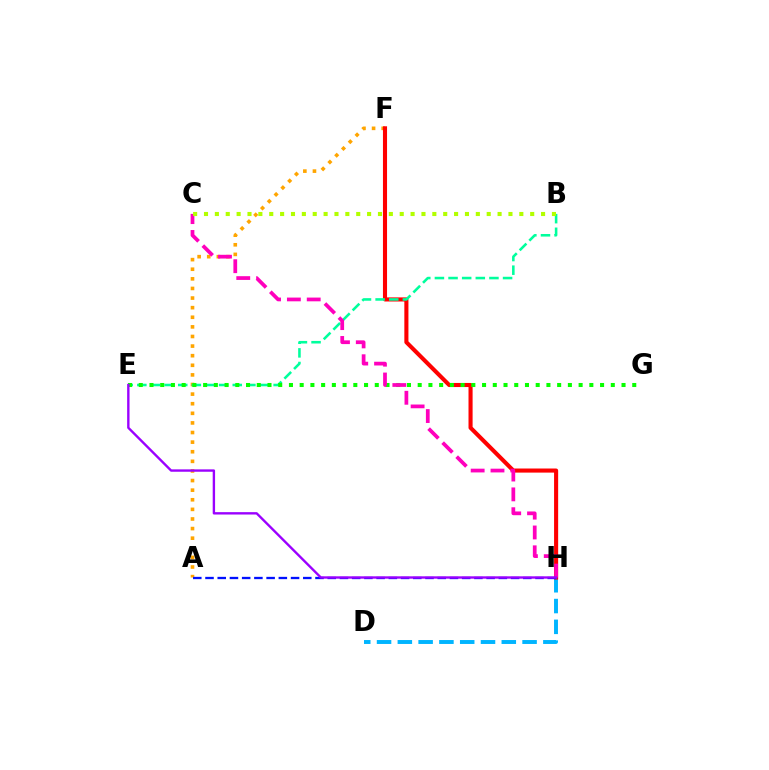{('D', 'H'): [{'color': '#00b5ff', 'line_style': 'dashed', 'thickness': 2.82}], ('A', 'F'): [{'color': '#ffa500', 'line_style': 'dotted', 'thickness': 2.61}], ('F', 'H'): [{'color': '#ff0000', 'line_style': 'solid', 'thickness': 2.95}], ('B', 'E'): [{'color': '#00ff9d', 'line_style': 'dashed', 'thickness': 1.85}], ('A', 'H'): [{'color': '#0010ff', 'line_style': 'dashed', 'thickness': 1.66}], ('E', 'G'): [{'color': '#08ff00', 'line_style': 'dotted', 'thickness': 2.91}], ('C', 'H'): [{'color': '#ff00bd', 'line_style': 'dashed', 'thickness': 2.69}], ('E', 'H'): [{'color': '#9b00ff', 'line_style': 'solid', 'thickness': 1.71}], ('B', 'C'): [{'color': '#b3ff00', 'line_style': 'dotted', 'thickness': 2.95}]}